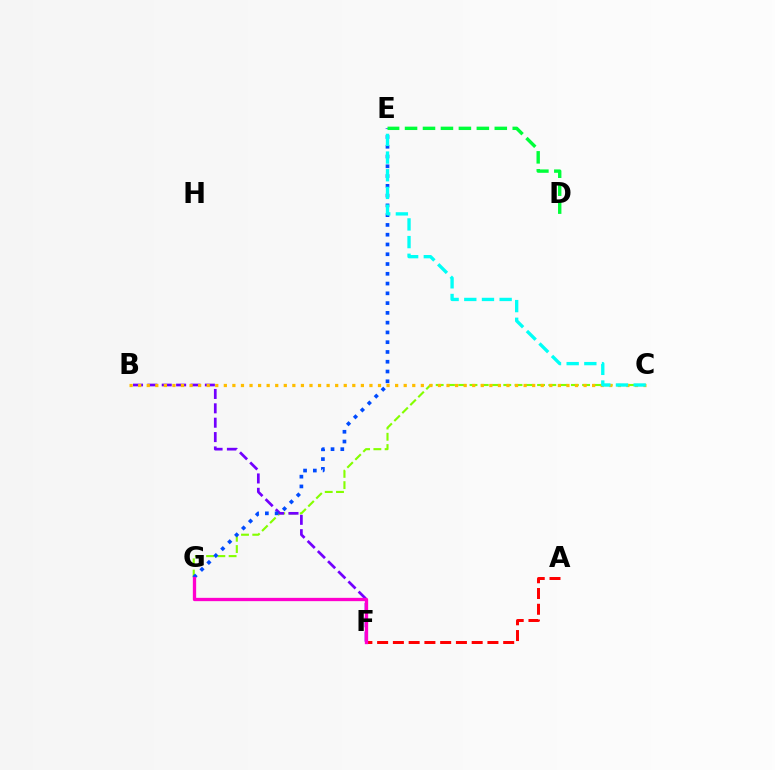{('C', 'G'): [{'color': '#84ff00', 'line_style': 'dashed', 'thickness': 1.53}], ('A', 'F'): [{'color': '#ff0000', 'line_style': 'dashed', 'thickness': 2.14}], ('B', 'F'): [{'color': '#7200ff', 'line_style': 'dashed', 'thickness': 1.95}], ('E', 'G'): [{'color': '#004bff', 'line_style': 'dotted', 'thickness': 2.66}], ('B', 'C'): [{'color': '#ffbd00', 'line_style': 'dotted', 'thickness': 2.33}], ('D', 'E'): [{'color': '#00ff39', 'line_style': 'dashed', 'thickness': 2.44}], ('C', 'E'): [{'color': '#00fff6', 'line_style': 'dashed', 'thickness': 2.4}], ('F', 'G'): [{'color': '#ff00cf', 'line_style': 'solid', 'thickness': 2.38}]}